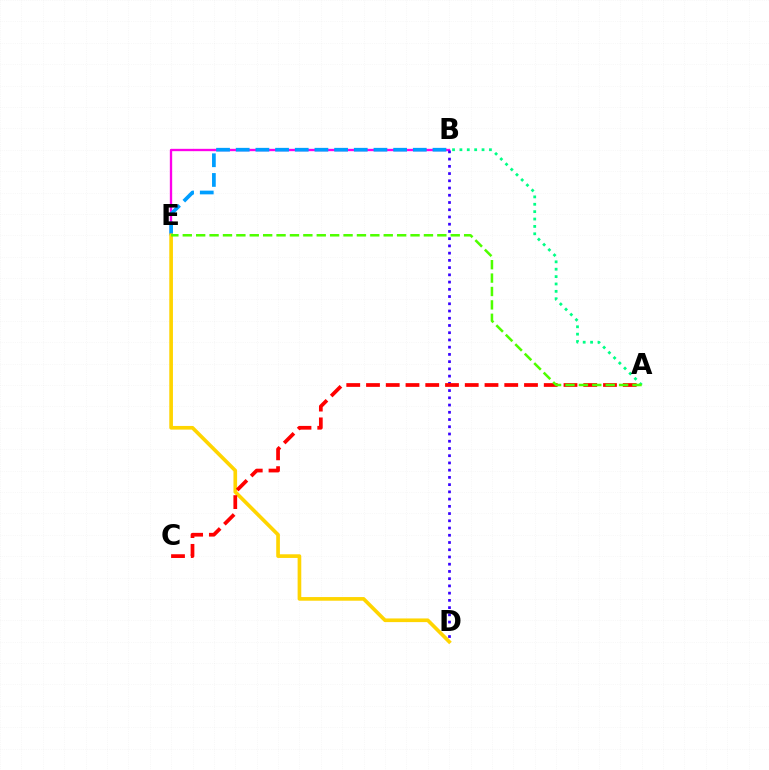{('B', 'E'): [{'color': '#ff00ed', 'line_style': 'solid', 'thickness': 1.68}, {'color': '#009eff', 'line_style': 'dashed', 'thickness': 2.67}], ('B', 'D'): [{'color': '#3700ff', 'line_style': 'dotted', 'thickness': 1.97}], ('A', 'B'): [{'color': '#00ff86', 'line_style': 'dotted', 'thickness': 2.01}], ('D', 'E'): [{'color': '#ffd500', 'line_style': 'solid', 'thickness': 2.64}], ('A', 'C'): [{'color': '#ff0000', 'line_style': 'dashed', 'thickness': 2.68}], ('A', 'E'): [{'color': '#4fff00', 'line_style': 'dashed', 'thickness': 1.82}]}